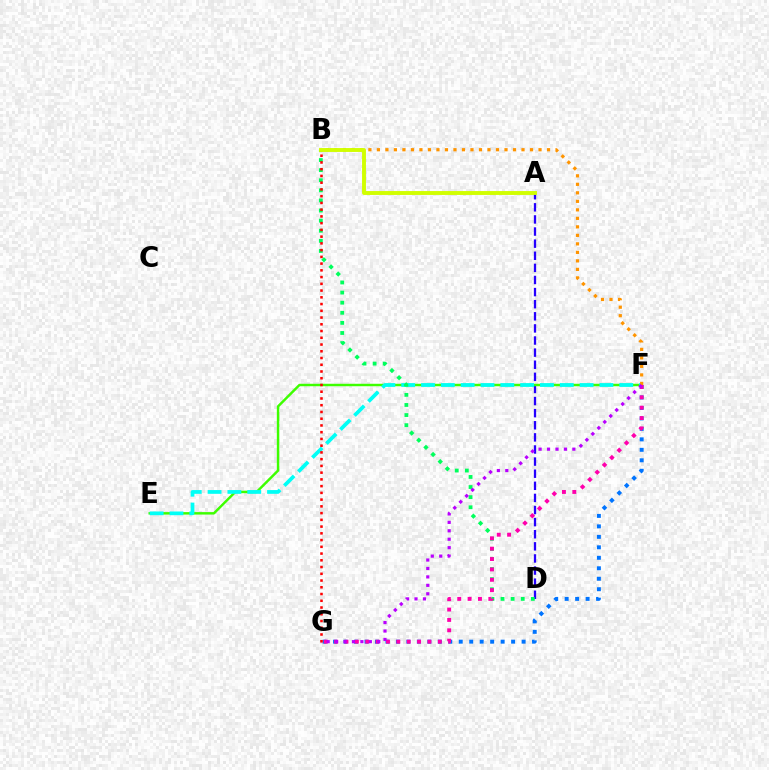{('F', 'G'): [{'color': '#0074ff', 'line_style': 'dotted', 'thickness': 2.85}, {'color': '#ff00ac', 'line_style': 'dotted', 'thickness': 2.82}, {'color': '#b900ff', 'line_style': 'dotted', 'thickness': 2.29}], ('A', 'D'): [{'color': '#2500ff', 'line_style': 'dashed', 'thickness': 1.64}], ('E', 'F'): [{'color': '#3dff00', 'line_style': 'solid', 'thickness': 1.76}, {'color': '#00fff6', 'line_style': 'dashed', 'thickness': 2.69}], ('B', 'D'): [{'color': '#00ff5c', 'line_style': 'dotted', 'thickness': 2.74}], ('B', 'F'): [{'color': '#ff9400', 'line_style': 'dotted', 'thickness': 2.31}], ('A', 'B'): [{'color': '#d1ff00', 'line_style': 'solid', 'thickness': 2.8}], ('B', 'G'): [{'color': '#ff0000', 'line_style': 'dotted', 'thickness': 1.83}]}